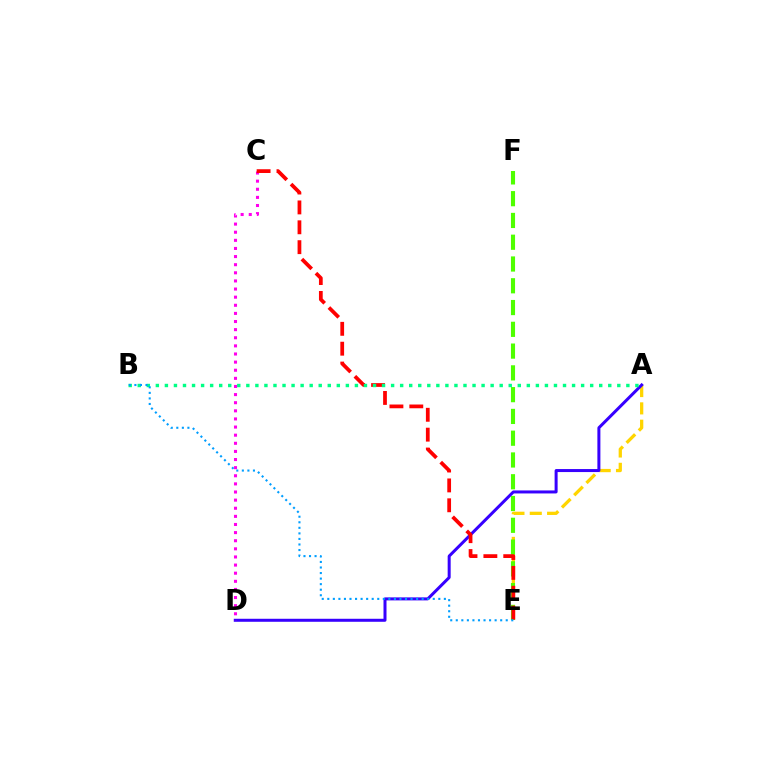{('A', 'E'): [{'color': '#ffd500', 'line_style': 'dashed', 'thickness': 2.35}], ('A', 'D'): [{'color': '#3700ff', 'line_style': 'solid', 'thickness': 2.16}], ('E', 'F'): [{'color': '#4fff00', 'line_style': 'dashed', 'thickness': 2.96}], ('C', 'D'): [{'color': '#ff00ed', 'line_style': 'dotted', 'thickness': 2.21}], ('C', 'E'): [{'color': '#ff0000', 'line_style': 'dashed', 'thickness': 2.7}], ('A', 'B'): [{'color': '#00ff86', 'line_style': 'dotted', 'thickness': 2.46}], ('B', 'E'): [{'color': '#009eff', 'line_style': 'dotted', 'thickness': 1.51}]}